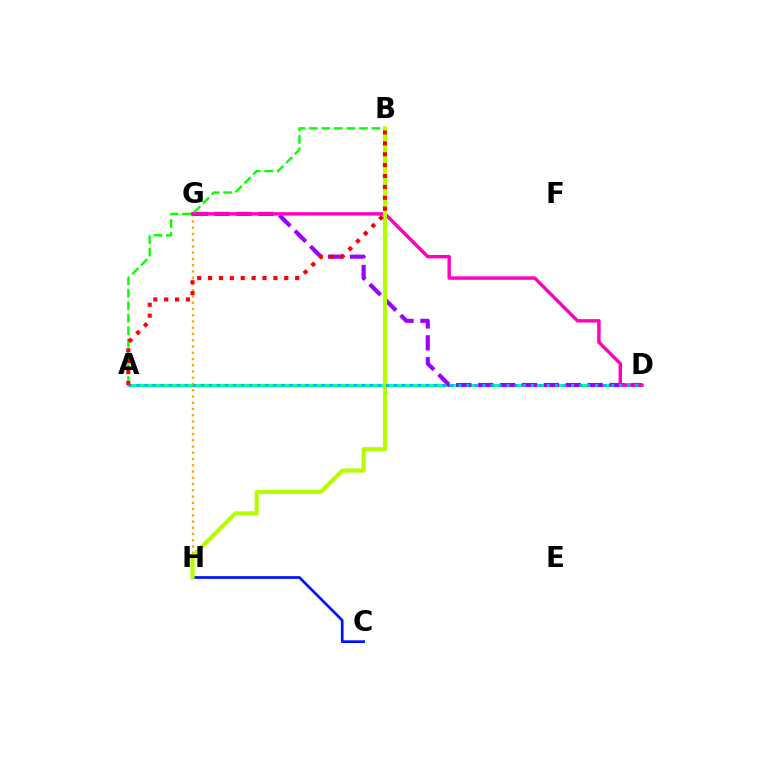{('A', 'D'): [{'color': '#00ff9d', 'line_style': 'solid', 'thickness': 2.2}, {'color': '#00b5ff', 'line_style': 'dotted', 'thickness': 2.19}], ('G', 'H'): [{'color': '#ffa500', 'line_style': 'dotted', 'thickness': 1.7}], ('D', 'G'): [{'color': '#9b00ff', 'line_style': 'dashed', 'thickness': 2.97}, {'color': '#ff00bd', 'line_style': 'solid', 'thickness': 2.47}], ('C', 'H'): [{'color': '#0010ff', 'line_style': 'solid', 'thickness': 1.94}], ('A', 'B'): [{'color': '#08ff00', 'line_style': 'dashed', 'thickness': 1.7}, {'color': '#ff0000', 'line_style': 'dotted', 'thickness': 2.96}], ('B', 'H'): [{'color': '#b3ff00', 'line_style': 'solid', 'thickness': 2.96}]}